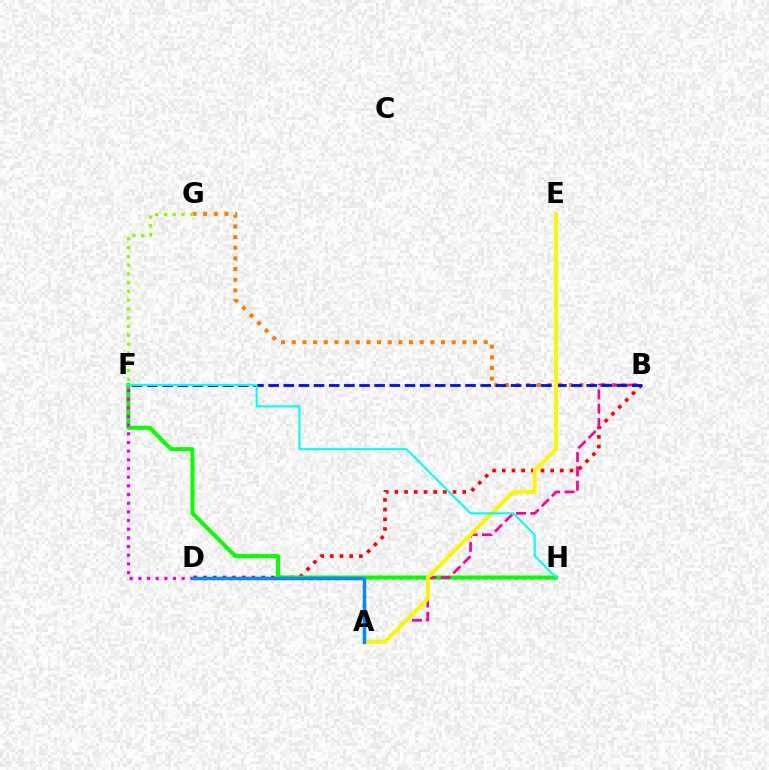{('B', 'G'): [{'color': '#ff7c00', 'line_style': 'dotted', 'thickness': 2.9}], ('B', 'D'): [{'color': '#ff0000', 'line_style': 'dotted', 'thickness': 2.63}], ('A', 'D'): [{'color': '#7200ff', 'line_style': 'dotted', 'thickness': 2.42}, {'color': '#008cff', 'line_style': 'solid', 'thickness': 2.45}], ('D', 'H'): [{'color': '#00ff74', 'line_style': 'dotted', 'thickness': 2.09}], ('F', 'H'): [{'color': '#08ff00', 'line_style': 'solid', 'thickness': 2.9}, {'color': '#00fff6', 'line_style': 'solid', 'thickness': 1.52}], ('F', 'G'): [{'color': '#84ff00', 'line_style': 'dotted', 'thickness': 2.38}], ('D', 'F'): [{'color': '#ee00ff', 'line_style': 'dotted', 'thickness': 2.36}], ('A', 'B'): [{'color': '#ff0094', 'line_style': 'dashed', 'thickness': 1.94}], ('B', 'F'): [{'color': '#0010ff', 'line_style': 'dashed', 'thickness': 2.06}], ('A', 'E'): [{'color': '#fcf500', 'line_style': 'solid', 'thickness': 2.77}]}